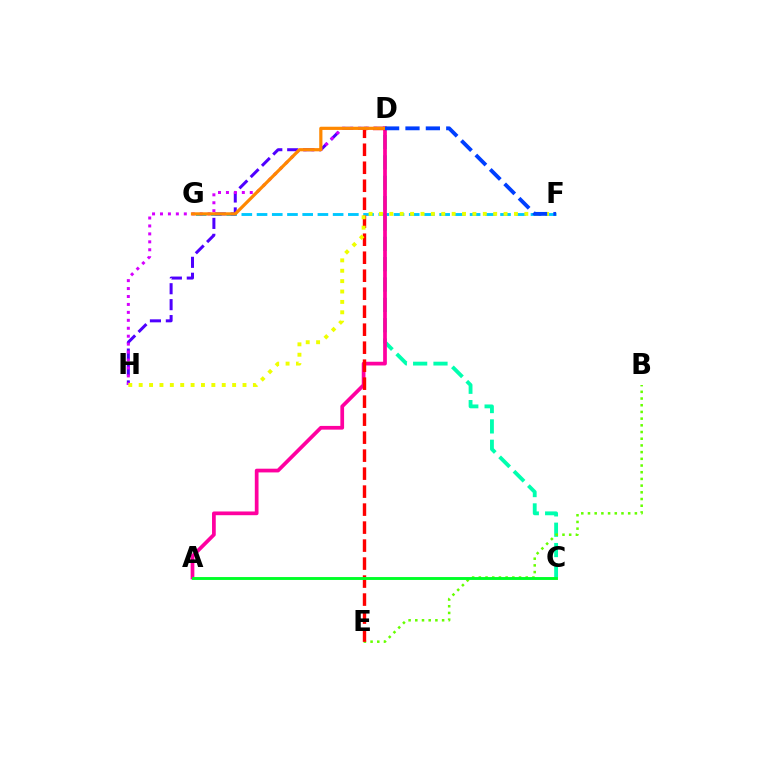{('F', 'G'): [{'color': '#00c7ff', 'line_style': 'dashed', 'thickness': 2.07}], ('D', 'H'): [{'color': '#4f00ff', 'line_style': 'dashed', 'thickness': 2.16}, {'color': '#d600ff', 'line_style': 'dotted', 'thickness': 2.16}], ('C', 'D'): [{'color': '#00ffaf', 'line_style': 'dashed', 'thickness': 2.76}], ('A', 'D'): [{'color': '#ff00a0', 'line_style': 'solid', 'thickness': 2.68}], ('B', 'E'): [{'color': '#66ff00', 'line_style': 'dotted', 'thickness': 1.82}], ('D', 'E'): [{'color': '#ff0000', 'line_style': 'dashed', 'thickness': 2.44}], ('D', 'G'): [{'color': '#ff8800', 'line_style': 'solid', 'thickness': 2.3}], ('A', 'C'): [{'color': '#00ff27', 'line_style': 'solid', 'thickness': 2.09}], ('F', 'H'): [{'color': '#eeff00', 'line_style': 'dotted', 'thickness': 2.82}], ('D', 'F'): [{'color': '#003fff', 'line_style': 'dashed', 'thickness': 2.77}]}